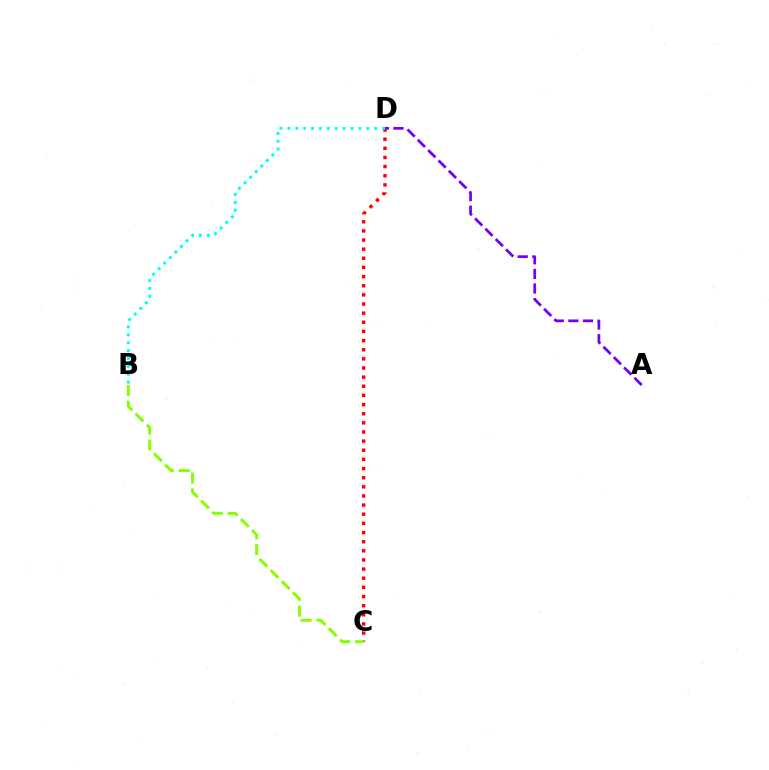{('C', 'D'): [{'color': '#ff0000', 'line_style': 'dotted', 'thickness': 2.48}], ('B', 'C'): [{'color': '#84ff00', 'line_style': 'dashed', 'thickness': 2.15}], ('A', 'D'): [{'color': '#7200ff', 'line_style': 'dashed', 'thickness': 1.99}], ('B', 'D'): [{'color': '#00fff6', 'line_style': 'dotted', 'thickness': 2.14}]}